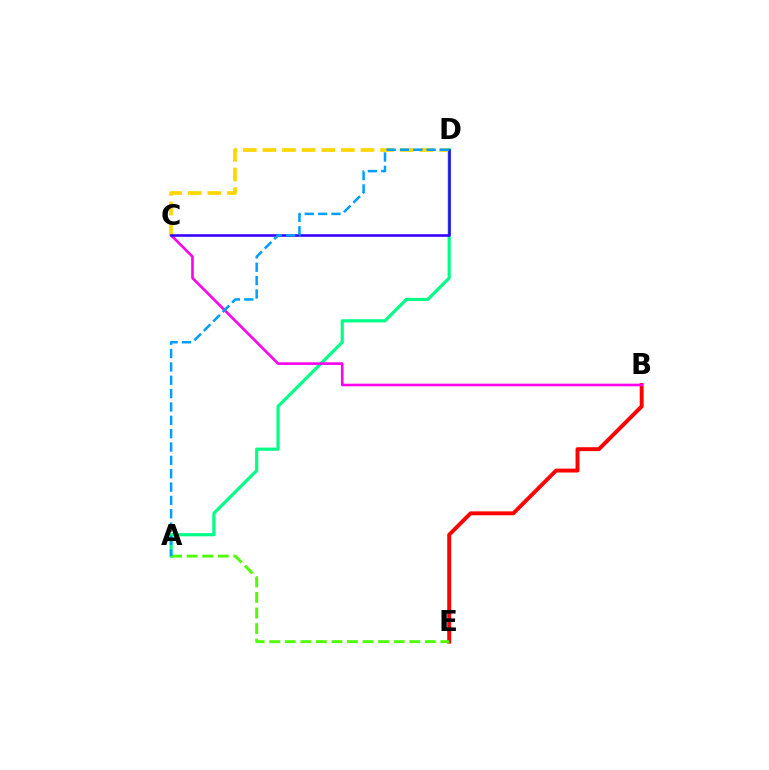{('A', 'D'): [{'color': '#00ff86', 'line_style': 'solid', 'thickness': 2.29}, {'color': '#009eff', 'line_style': 'dashed', 'thickness': 1.81}], ('B', 'E'): [{'color': '#ff0000', 'line_style': 'solid', 'thickness': 2.81}], ('A', 'E'): [{'color': '#4fff00', 'line_style': 'dashed', 'thickness': 2.11}], ('B', 'C'): [{'color': '#ff00ed', 'line_style': 'solid', 'thickness': 1.89}], ('C', 'D'): [{'color': '#ffd500', 'line_style': 'dashed', 'thickness': 2.66}, {'color': '#3700ff', 'line_style': 'solid', 'thickness': 1.87}]}